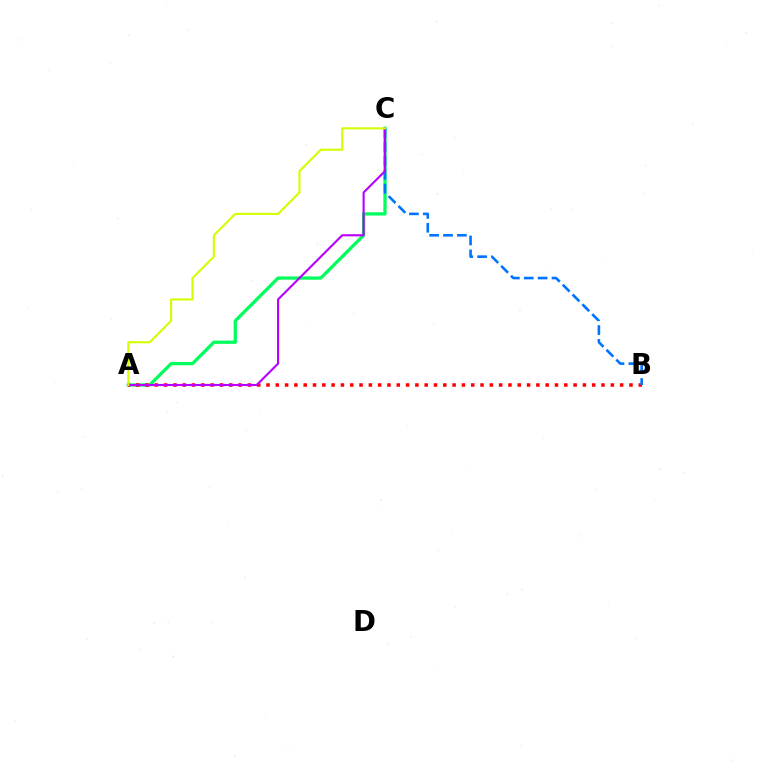{('A', 'C'): [{'color': '#00ff5c', 'line_style': 'solid', 'thickness': 2.36}, {'color': '#b900ff', 'line_style': 'solid', 'thickness': 1.53}, {'color': '#d1ff00', 'line_style': 'solid', 'thickness': 1.51}], ('A', 'B'): [{'color': '#ff0000', 'line_style': 'dotted', 'thickness': 2.53}], ('B', 'C'): [{'color': '#0074ff', 'line_style': 'dashed', 'thickness': 1.88}]}